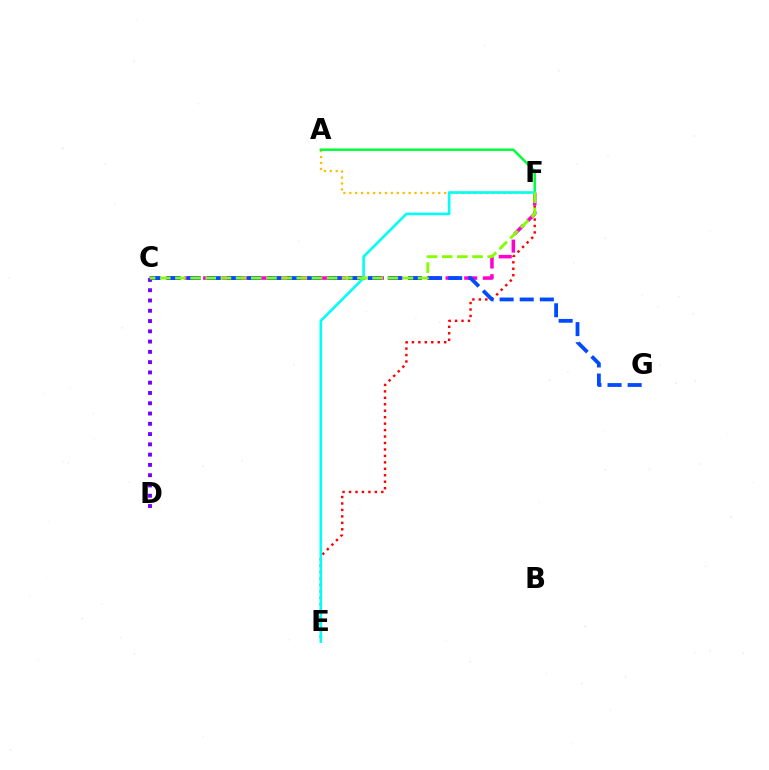{('E', 'F'): [{'color': '#ff0000', 'line_style': 'dotted', 'thickness': 1.75}, {'color': '#00fff6', 'line_style': 'solid', 'thickness': 1.89}], ('C', 'F'): [{'color': '#ff00cf', 'line_style': 'dashed', 'thickness': 2.53}, {'color': '#84ff00', 'line_style': 'dashed', 'thickness': 2.06}], ('C', 'G'): [{'color': '#004bff', 'line_style': 'dashed', 'thickness': 2.73}], ('C', 'D'): [{'color': '#7200ff', 'line_style': 'dotted', 'thickness': 2.79}], ('A', 'F'): [{'color': '#ffbd00', 'line_style': 'dotted', 'thickness': 1.61}, {'color': '#00ff39', 'line_style': 'solid', 'thickness': 1.79}]}